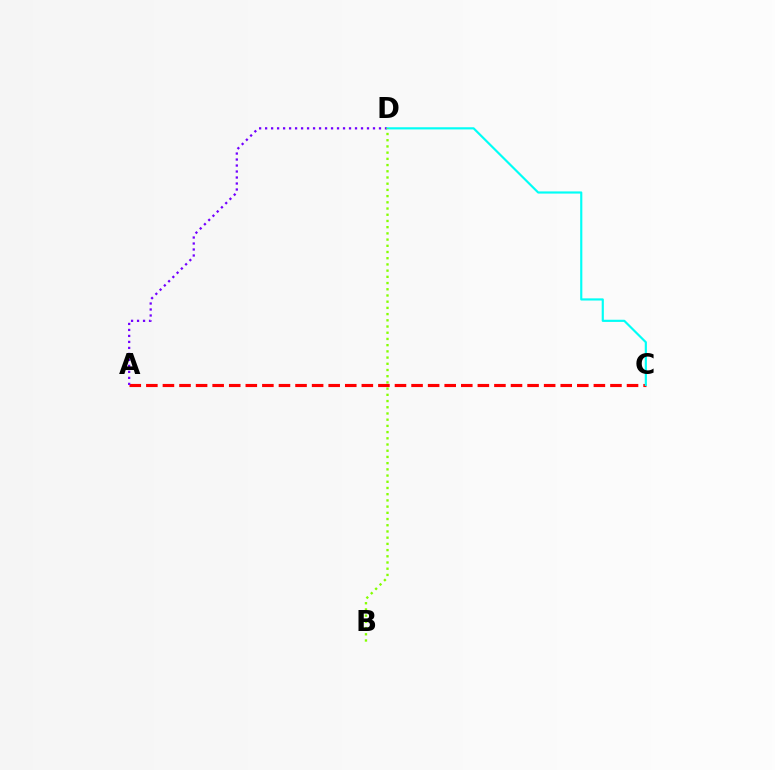{('A', 'C'): [{'color': '#ff0000', 'line_style': 'dashed', 'thickness': 2.25}], ('A', 'D'): [{'color': '#7200ff', 'line_style': 'dotted', 'thickness': 1.63}], ('C', 'D'): [{'color': '#00fff6', 'line_style': 'solid', 'thickness': 1.56}], ('B', 'D'): [{'color': '#84ff00', 'line_style': 'dotted', 'thickness': 1.69}]}